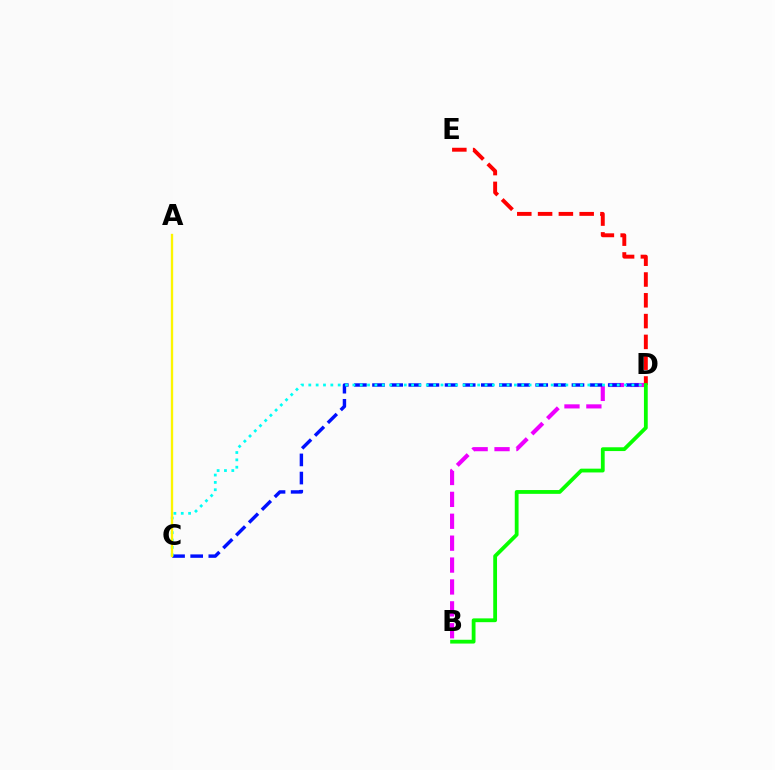{('B', 'D'): [{'color': '#ee00ff', 'line_style': 'dashed', 'thickness': 2.97}, {'color': '#08ff00', 'line_style': 'solid', 'thickness': 2.73}], ('C', 'D'): [{'color': '#0010ff', 'line_style': 'dashed', 'thickness': 2.46}, {'color': '#00fff6', 'line_style': 'dotted', 'thickness': 2.0}], ('D', 'E'): [{'color': '#ff0000', 'line_style': 'dashed', 'thickness': 2.83}], ('A', 'C'): [{'color': '#fcf500', 'line_style': 'solid', 'thickness': 1.69}]}